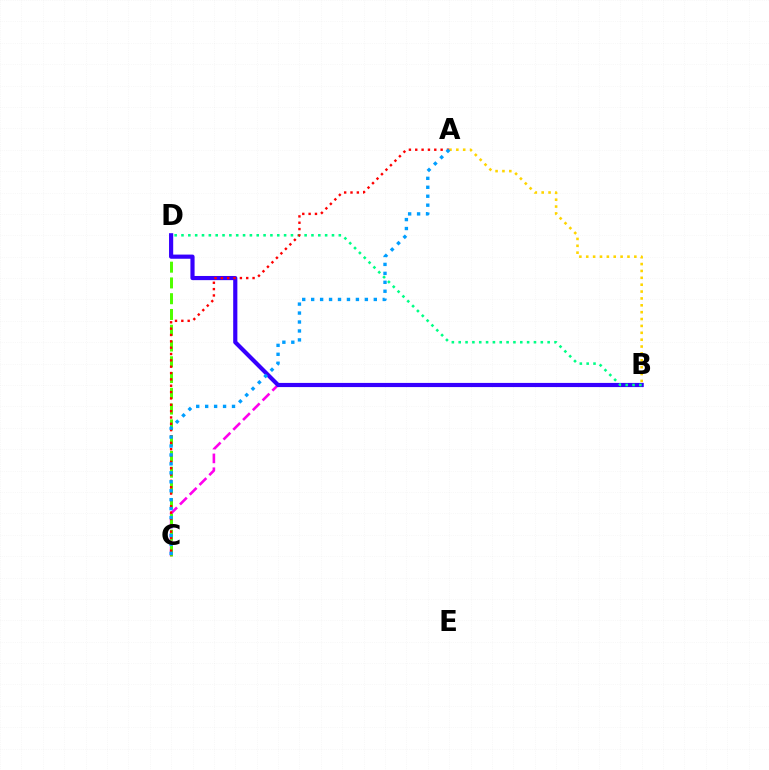{('A', 'B'): [{'color': '#ffd500', 'line_style': 'dotted', 'thickness': 1.87}], ('B', 'C'): [{'color': '#ff00ed', 'line_style': 'dashed', 'thickness': 1.88}], ('C', 'D'): [{'color': '#4fff00', 'line_style': 'dashed', 'thickness': 2.14}], ('B', 'D'): [{'color': '#3700ff', 'line_style': 'solid', 'thickness': 3.0}, {'color': '#00ff86', 'line_style': 'dotted', 'thickness': 1.86}], ('A', 'C'): [{'color': '#ff0000', 'line_style': 'dotted', 'thickness': 1.72}, {'color': '#009eff', 'line_style': 'dotted', 'thickness': 2.43}]}